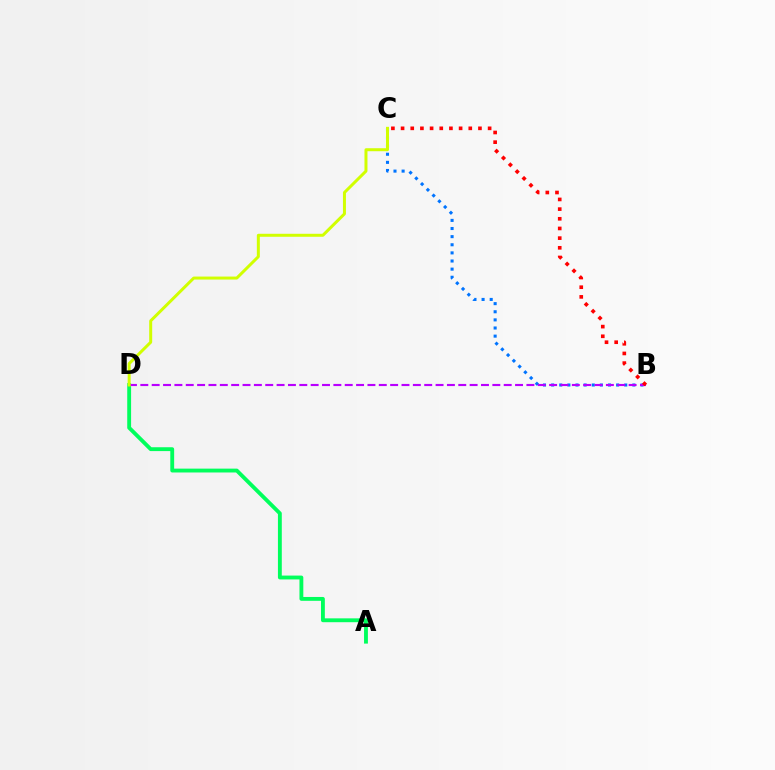{('A', 'D'): [{'color': '#00ff5c', 'line_style': 'solid', 'thickness': 2.77}], ('B', 'C'): [{'color': '#0074ff', 'line_style': 'dotted', 'thickness': 2.21}, {'color': '#ff0000', 'line_style': 'dotted', 'thickness': 2.63}], ('B', 'D'): [{'color': '#b900ff', 'line_style': 'dashed', 'thickness': 1.54}], ('C', 'D'): [{'color': '#d1ff00', 'line_style': 'solid', 'thickness': 2.15}]}